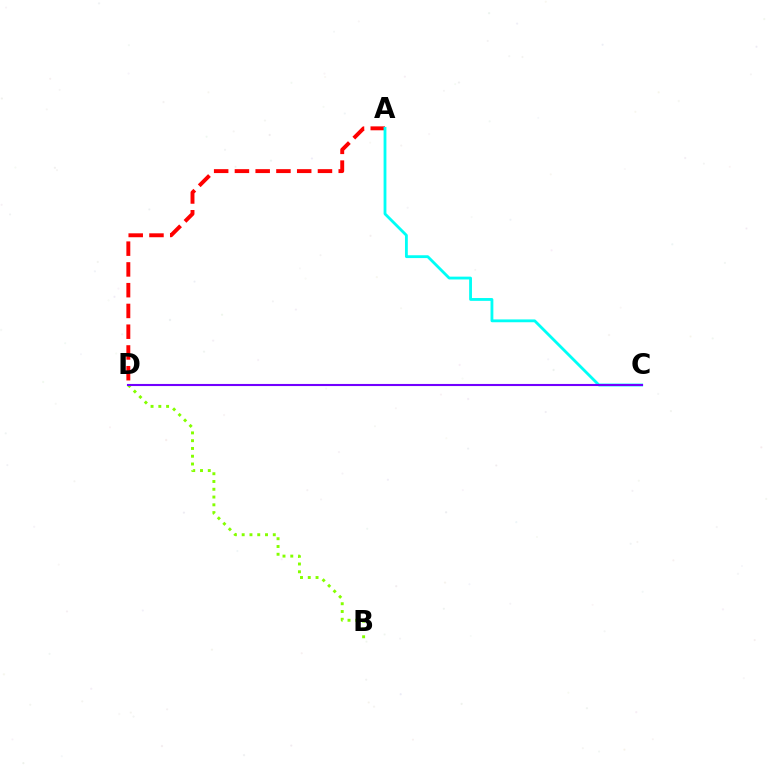{('A', 'D'): [{'color': '#ff0000', 'line_style': 'dashed', 'thickness': 2.82}], ('A', 'C'): [{'color': '#00fff6', 'line_style': 'solid', 'thickness': 2.03}], ('B', 'D'): [{'color': '#84ff00', 'line_style': 'dotted', 'thickness': 2.11}], ('C', 'D'): [{'color': '#7200ff', 'line_style': 'solid', 'thickness': 1.51}]}